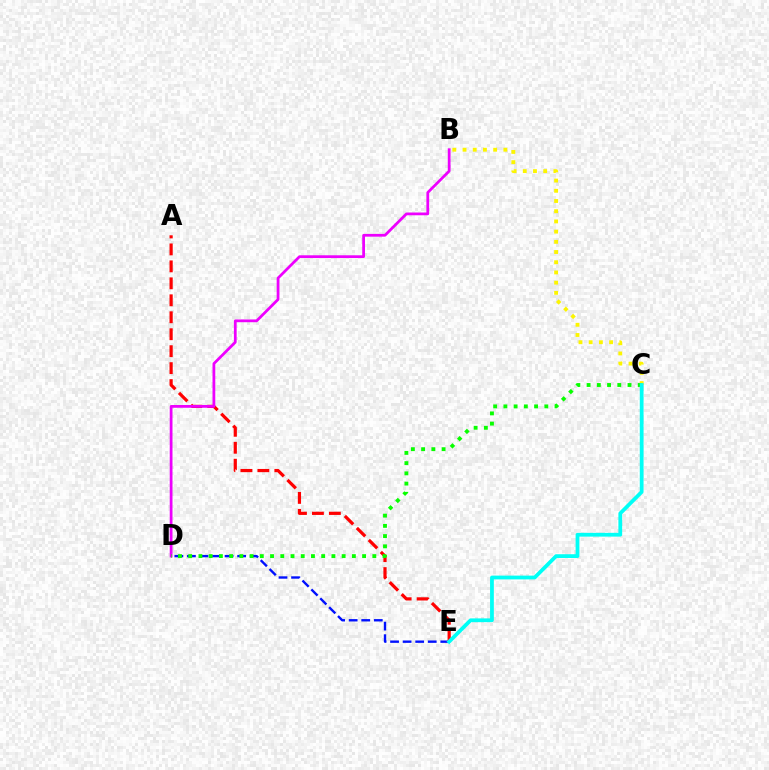{('D', 'E'): [{'color': '#0010ff', 'line_style': 'dashed', 'thickness': 1.71}], ('A', 'E'): [{'color': '#ff0000', 'line_style': 'dashed', 'thickness': 2.3}], ('B', 'C'): [{'color': '#fcf500', 'line_style': 'dotted', 'thickness': 2.77}], ('B', 'D'): [{'color': '#ee00ff', 'line_style': 'solid', 'thickness': 1.99}], ('C', 'D'): [{'color': '#08ff00', 'line_style': 'dotted', 'thickness': 2.78}], ('C', 'E'): [{'color': '#00fff6', 'line_style': 'solid', 'thickness': 2.72}]}